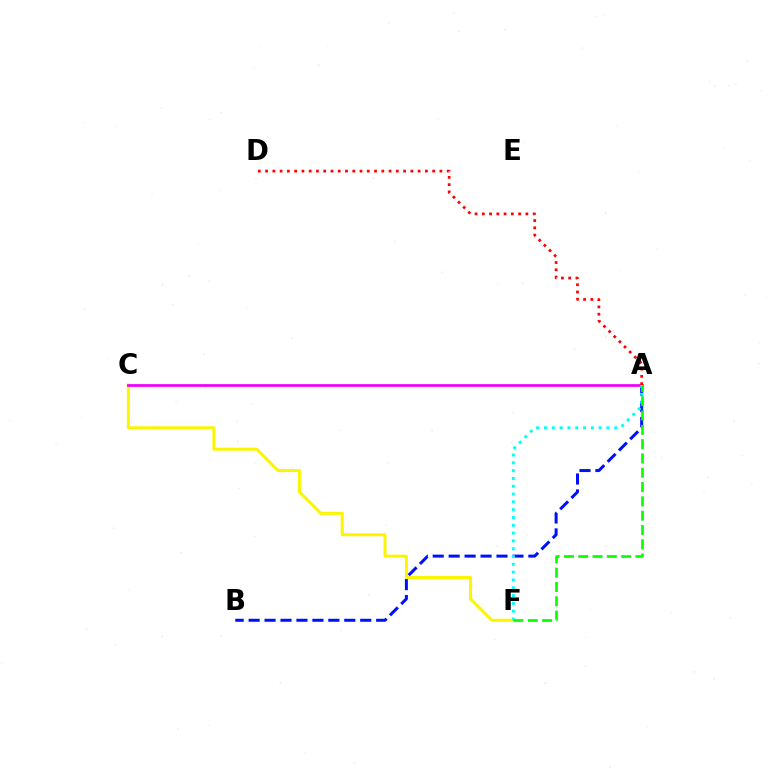{('C', 'F'): [{'color': '#fcf500', 'line_style': 'solid', 'thickness': 2.16}], ('A', 'B'): [{'color': '#0010ff', 'line_style': 'dashed', 'thickness': 2.17}], ('A', 'C'): [{'color': '#ee00ff', 'line_style': 'solid', 'thickness': 1.97}], ('A', 'D'): [{'color': '#ff0000', 'line_style': 'dotted', 'thickness': 1.97}], ('A', 'F'): [{'color': '#00fff6', 'line_style': 'dotted', 'thickness': 2.12}, {'color': '#08ff00', 'line_style': 'dashed', 'thickness': 1.94}]}